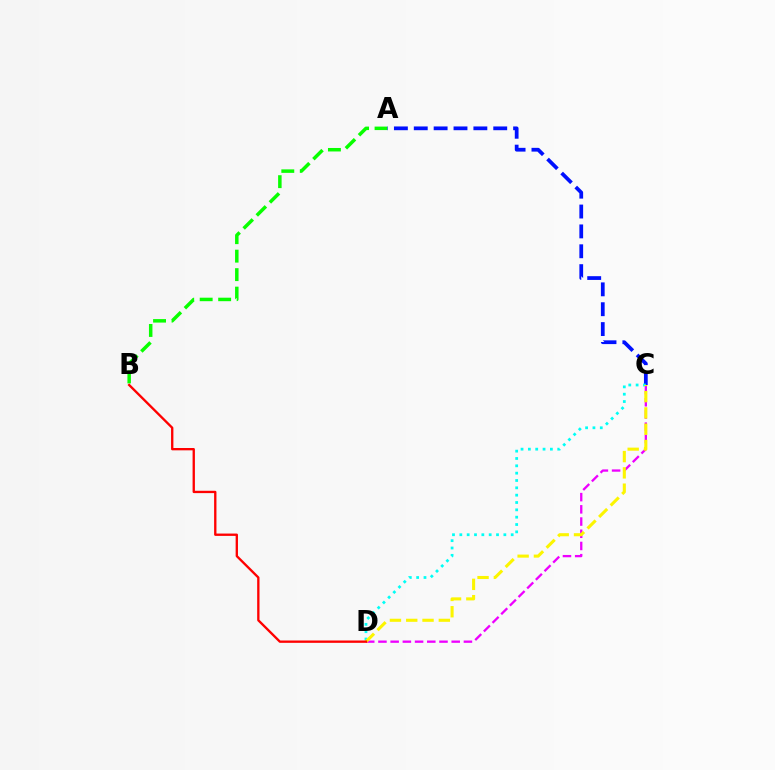{('A', 'B'): [{'color': '#08ff00', 'line_style': 'dashed', 'thickness': 2.51}], ('C', 'D'): [{'color': '#ee00ff', 'line_style': 'dashed', 'thickness': 1.66}, {'color': '#00fff6', 'line_style': 'dotted', 'thickness': 1.99}, {'color': '#fcf500', 'line_style': 'dashed', 'thickness': 2.21}], ('A', 'C'): [{'color': '#0010ff', 'line_style': 'dashed', 'thickness': 2.7}], ('B', 'D'): [{'color': '#ff0000', 'line_style': 'solid', 'thickness': 1.68}]}